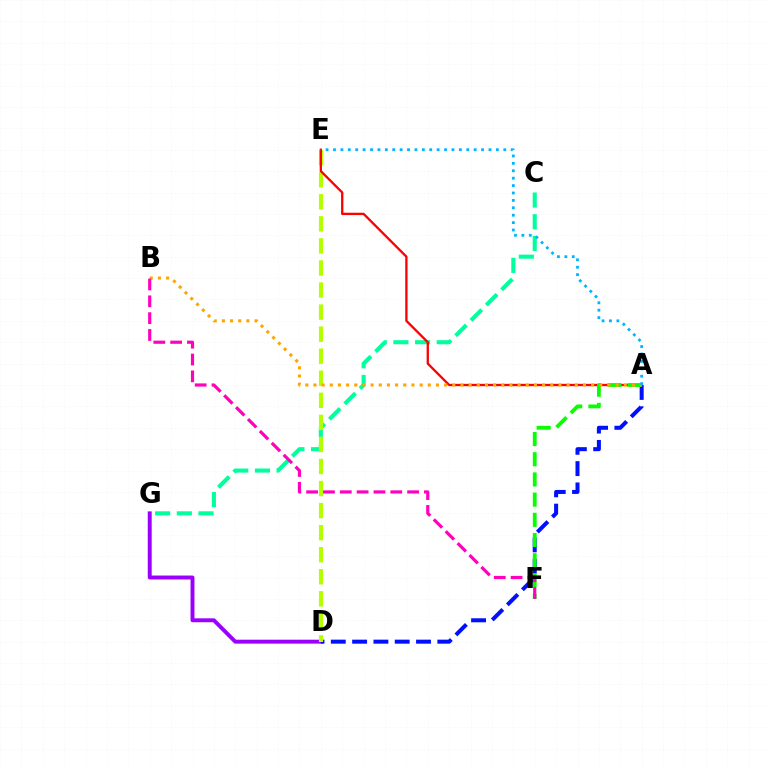{('C', 'G'): [{'color': '#00ff9d', 'line_style': 'dashed', 'thickness': 2.94}], ('D', 'G'): [{'color': '#9b00ff', 'line_style': 'solid', 'thickness': 2.83}], ('A', 'D'): [{'color': '#0010ff', 'line_style': 'dashed', 'thickness': 2.89}], ('D', 'E'): [{'color': '#b3ff00', 'line_style': 'dashed', 'thickness': 3.0}], ('A', 'E'): [{'color': '#ff0000', 'line_style': 'solid', 'thickness': 1.67}, {'color': '#00b5ff', 'line_style': 'dotted', 'thickness': 2.01}], ('A', 'F'): [{'color': '#08ff00', 'line_style': 'dashed', 'thickness': 2.74}], ('A', 'B'): [{'color': '#ffa500', 'line_style': 'dotted', 'thickness': 2.22}], ('B', 'F'): [{'color': '#ff00bd', 'line_style': 'dashed', 'thickness': 2.29}]}